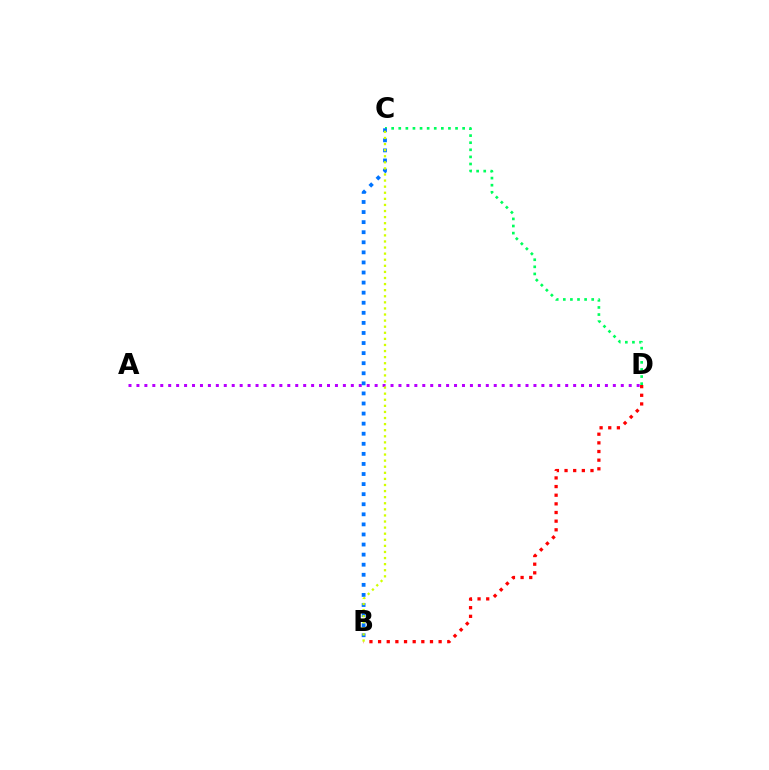{('C', 'D'): [{'color': '#00ff5c', 'line_style': 'dotted', 'thickness': 1.93}], ('B', 'D'): [{'color': '#ff0000', 'line_style': 'dotted', 'thickness': 2.35}], ('A', 'D'): [{'color': '#b900ff', 'line_style': 'dotted', 'thickness': 2.16}], ('B', 'C'): [{'color': '#0074ff', 'line_style': 'dotted', 'thickness': 2.74}, {'color': '#d1ff00', 'line_style': 'dotted', 'thickness': 1.65}]}